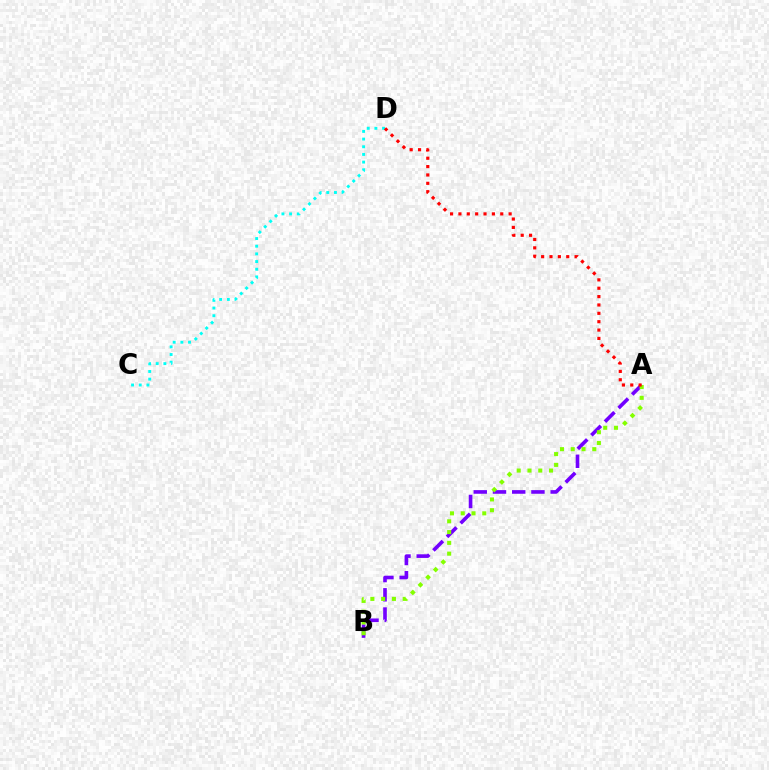{('A', 'B'): [{'color': '#7200ff', 'line_style': 'dashed', 'thickness': 2.61}, {'color': '#84ff00', 'line_style': 'dotted', 'thickness': 2.93}], ('C', 'D'): [{'color': '#00fff6', 'line_style': 'dotted', 'thickness': 2.08}], ('A', 'D'): [{'color': '#ff0000', 'line_style': 'dotted', 'thickness': 2.27}]}